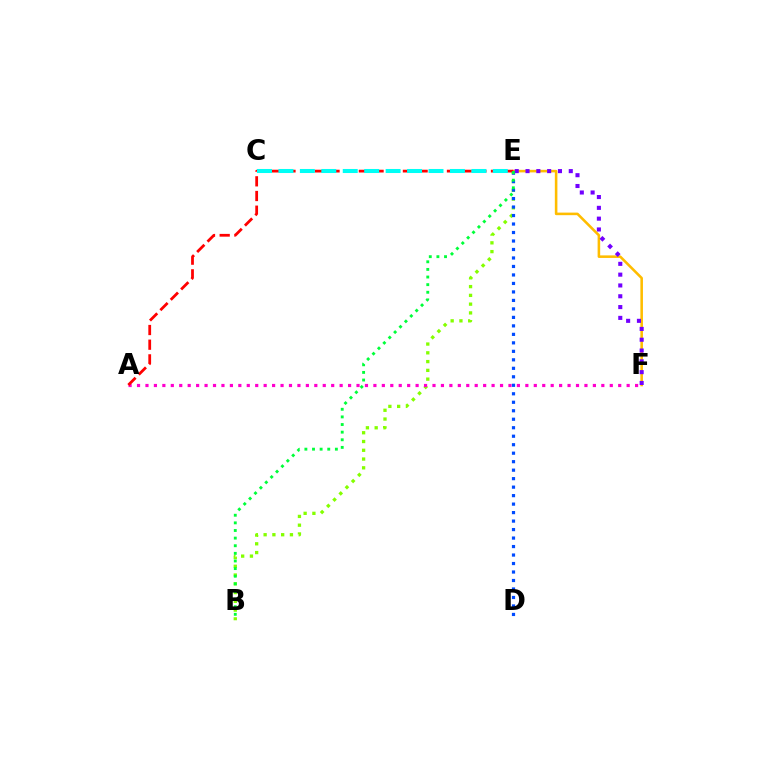{('E', 'F'): [{'color': '#ffbd00', 'line_style': 'solid', 'thickness': 1.85}, {'color': '#7200ff', 'line_style': 'dotted', 'thickness': 2.94}], ('B', 'E'): [{'color': '#84ff00', 'line_style': 'dotted', 'thickness': 2.38}, {'color': '#00ff39', 'line_style': 'dotted', 'thickness': 2.07}], ('A', 'F'): [{'color': '#ff00cf', 'line_style': 'dotted', 'thickness': 2.29}], ('A', 'E'): [{'color': '#ff0000', 'line_style': 'dashed', 'thickness': 1.99}], ('D', 'E'): [{'color': '#004bff', 'line_style': 'dotted', 'thickness': 2.31}], ('C', 'E'): [{'color': '#00fff6', 'line_style': 'dashed', 'thickness': 2.91}]}